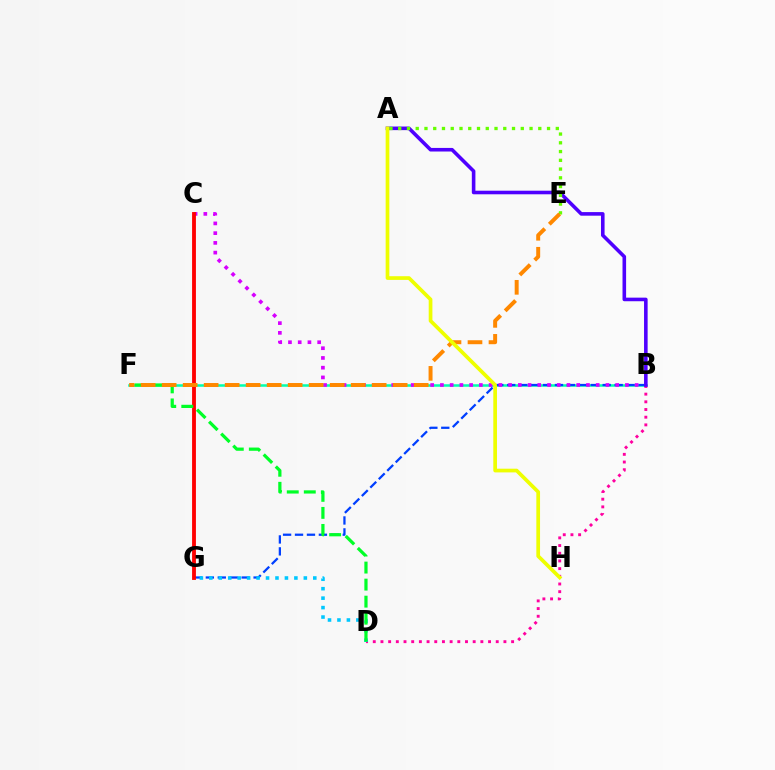{('B', 'F'): [{'color': '#00ffaf', 'line_style': 'solid', 'thickness': 1.81}], ('B', 'D'): [{'color': '#ff00a0', 'line_style': 'dotted', 'thickness': 2.09}], ('B', 'G'): [{'color': '#003fff', 'line_style': 'dashed', 'thickness': 1.62}], ('B', 'C'): [{'color': '#d600ff', 'line_style': 'dotted', 'thickness': 2.65}], ('C', 'G'): [{'color': '#ff0000', 'line_style': 'solid', 'thickness': 2.77}], ('D', 'G'): [{'color': '#00c7ff', 'line_style': 'dotted', 'thickness': 2.57}], ('A', 'B'): [{'color': '#4f00ff', 'line_style': 'solid', 'thickness': 2.58}], ('A', 'E'): [{'color': '#66ff00', 'line_style': 'dotted', 'thickness': 2.38}], ('D', 'F'): [{'color': '#00ff27', 'line_style': 'dashed', 'thickness': 2.31}], ('E', 'F'): [{'color': '#ff8800', 'line_style': 'dashed', 'thickness': 2.85}], ('A', 'H'): [{'color': '#eeff00', 'line_style': 'solid', 'thickness': 2.66}]}